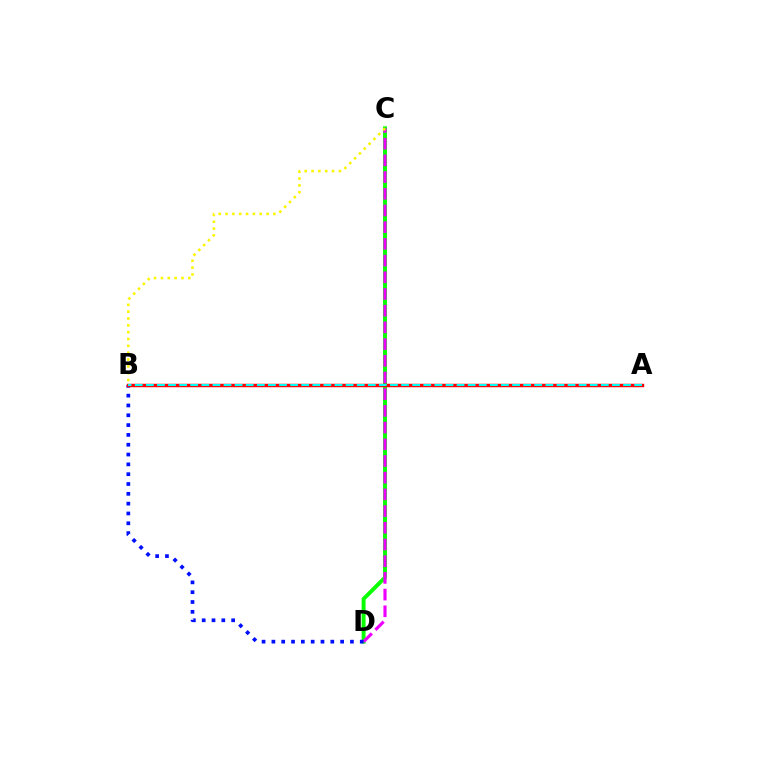{('C', 'D'): [{'color': '#08ff00', 'line_style': 'solid', 'thickness': 2.82}, {'color': '#ee00ff', 'line_style': 'dashed', 'thickness': 2.27}], ('B', 'C'): [{'color': '#fcf500', 'line_style': 'dotted', 'thickness': 1.86}], ('B', 'D'): [{'color': '#0010ff', 'line_style': 'dotted', 'thickness': 2.67}], ('A', 'B'): [{'color': '#ff0000', 'line_style': 'solid', 'thickness': 2.49}, {'color': '#00fff6', 'line_style': 'dashed', 'thickness': 1.51}]}